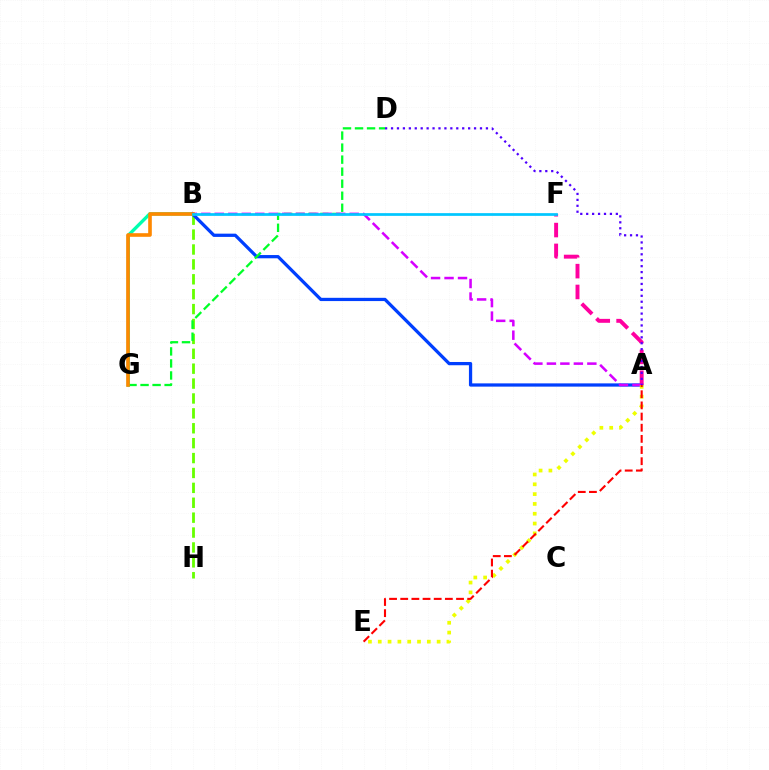{('B', 'G'): [{'color': '#00ffaf', 'line_style': 'solid', 'thickness': 2.4}, {'color': '#ff8800', 'line_style': 'solid', 'thickness': 2.61}], ('B', 'H'): [{'color': '#66ff00', 'line_style': 'dashed', 'thickness': 2.02}], ('A', 'B'): [{'color': '#003fff', 'line_style': 'solid', 'thickness': 2.34}, {'color': '#d600ff', 'line_style': 'dashed', 'thickness': 1.83}], ('D', 'G'): [{'color': '#00ff27', 'line_style': 'dashed', 'thickness': 1.63}], ('A', 'F'): [{'color': '#ff00a0', 'line_style': 'dashed', 'thickness': 2.83}], ('A', 'E'): [{'color': '#eeff00', 'line_style': 'dotted', 'thickness': 2.67}, {'color': '#ff0000', 'line_style': 'dashed', 'thickness': 1.52}], ('A', 'D'): [{'color': '#4f00ff', 'line_style': 'dotted', 'thickness': 1.61}], ('B', 'F'): [{'color': '#00c7ff', 'line_style': 'solid', 'thickness': 1.96}]}